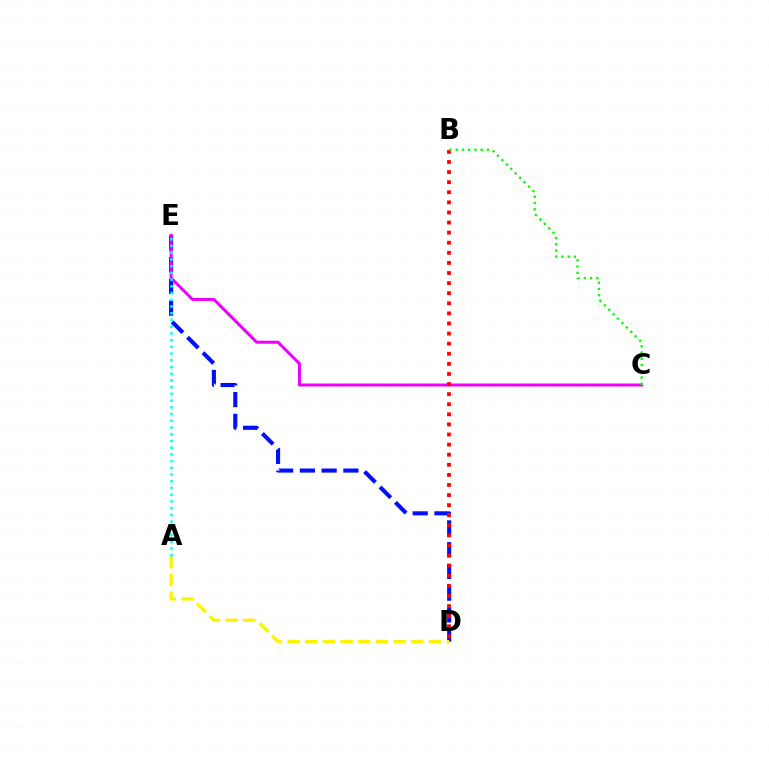{('D', 'E'): [{'color': '#0010ff', 'line_style': 'dashed', 'thickness': 2.96}], ('C', 'E'): [{'color': '#ee00ff', 'line_style': 'solid', 'thickness': 2.15}], ('B', 'D'): [{'color': '#ff0000', 'line_style': 'dotted', 'thickness': 2.74}], ('A', 'D'): [{'color': '#fcf500', 'line_style': 'dashed', 'thickness': 2.4}], ('B', 'C'): [{'color': '#08ff00', 'line_style': 'dotted', 'thickness': 1.7}], ('A', 'E'): [{'color': '#00fff6', 'line_style': 'dotted', 'thickness': 1.83}]}